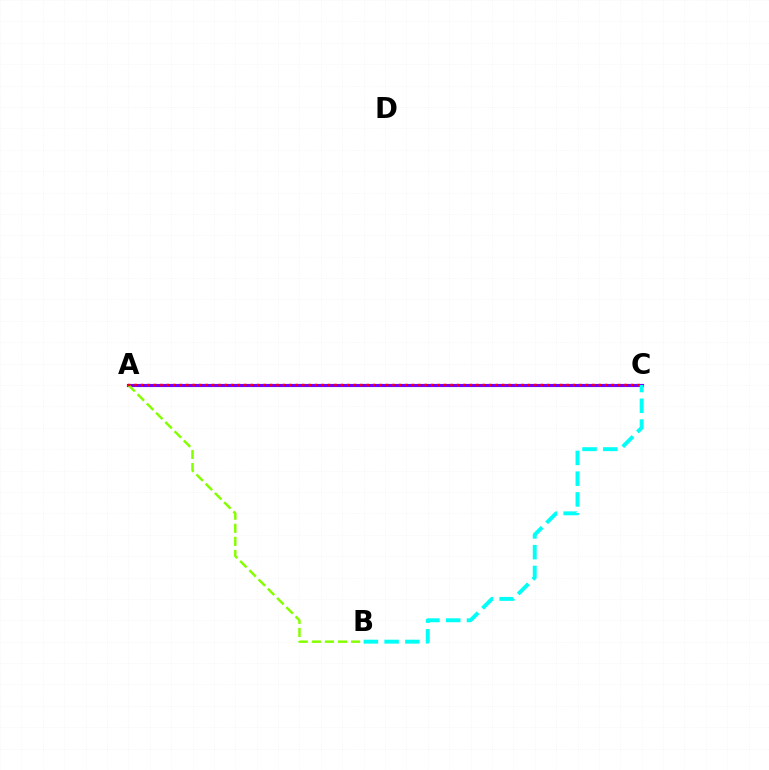{('A', 'C'): [{'color': '#7200ff', 'line_style': 'solid', 'thickness': 2.27}, {'color': '#ff0000', 'line_style': 'dotted', 'thickness': 1.75}], ('A', 'B'): [{'color': '#84ff00', 'line_style': 'dashed', 'thickness': 1.78}], ('B', 'C'): [{'color': '#00fff6', 'line_style': 'dashed', 'thickness': 2.82}]}